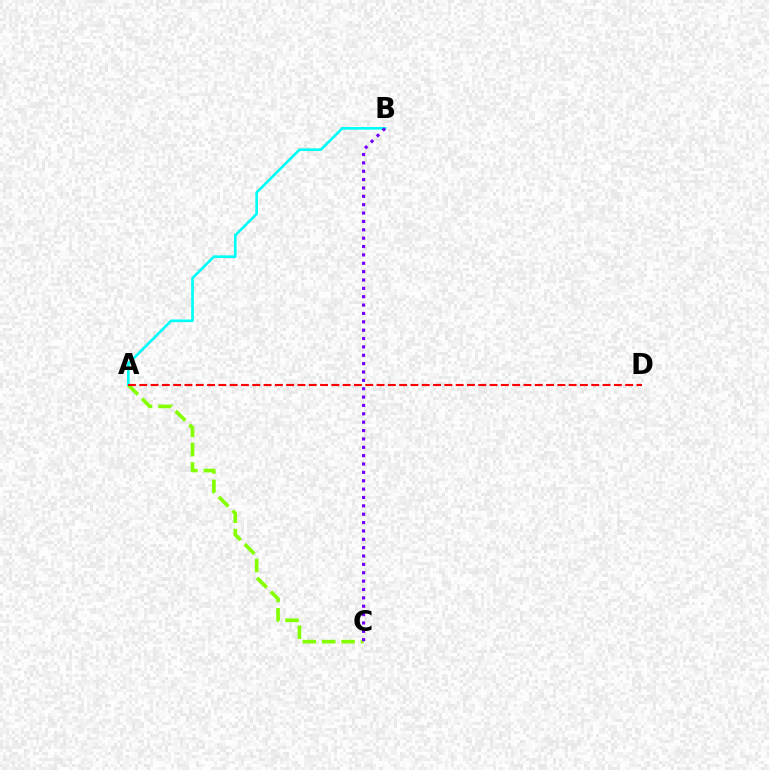{('A', 'B'): [{'color': '#00fff6', 'line_style': 'solid', 'thickness': 1.92}], ('A', 'C'): [{'color': '#84ff00', 'line_style': 'dashed', 'thickness': 2.63}], ('A', 'D'): [{'color': '#ff0000', 'line_style': 'dashed', 'thickness': 1.54}], ('B', 'C'): [{'color': '#7200ff', 'line_style': 'dotted', 'thickness': 2.27}]}